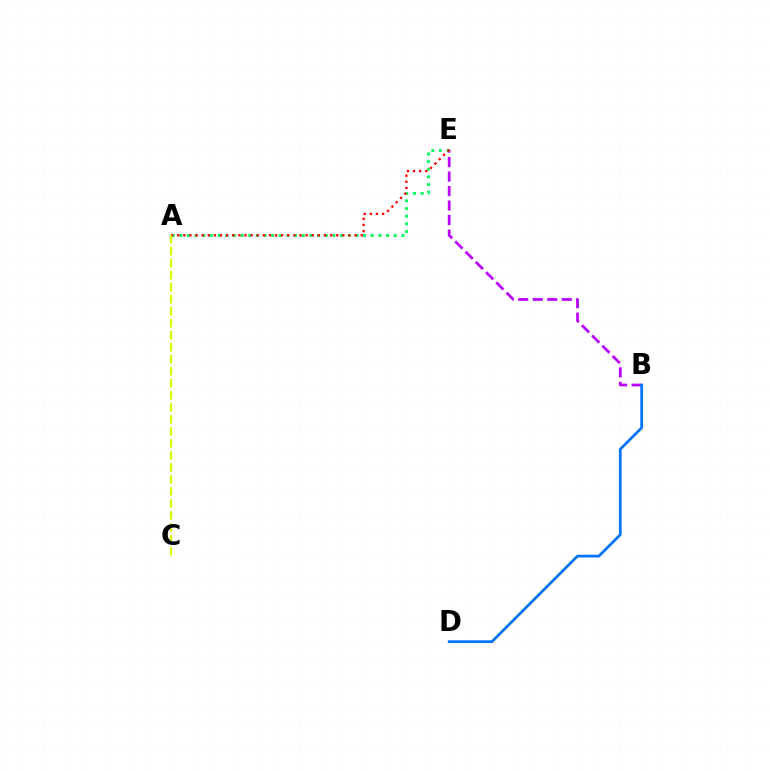{('B', 'E'): [{'color': '#b900ff', 'line_style': 'dashed', 'thickness': 1.97}], ('A', 'E'): [{'color': '#00ff5c', 'line_style': 'dotted', 'thickness': 2.08}, {'color': '#ff0000', 'line_style': 'dotted', 'thickness': 1.66}], ('B', 'D'): [{'color': '#0074ff', 'line_style': 'solid', 'thickness': 1.98}], ('A', 'C'): [{'color': '#d1ff00', 'line_style': 'dashed', 'thickness': 1.63}]}